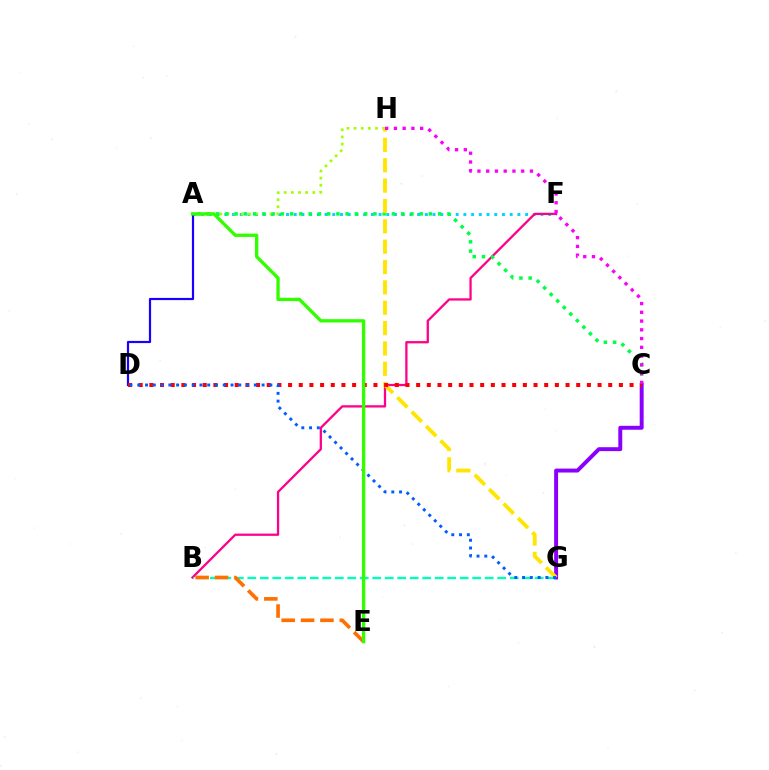{('A', 'F'): [{'color': '#00d3ff', 'line_style': 'dotted', 'thickness': 2.1}], ('B', 'F'): [{'color': '#ff0088', 'line_style': 'solid', 'thickness': 1.64}], ('A', 'H'): [{'color': '#a2ff00', 'line_style': 'dotted', 'thickness': 1.94}], ('A', 'C'): [{'color': '#00ff45', 'line_style': 'dotted', 'thickness': 2.51}], ('C', 'G'): [{'color': '#8a00ff', 'line_style': 'solid', 'thickness': 2.83}], ('B', 'G'): [{'color': '#00ffbb', 'line_style': 'dashed', 'thickness': 1.7}], ('B', 'E'): [{'color': '#ff7000', 'line_style': 'dashed', 'thickness': 2.63}], ('G', 'H'): [{'color': '#ffe600', 'line_style': 'dashed', 'thickness': 2.77}], ('A', 'D'): [{'color': '#1900ff', 'line_style': 'solid', 'thickness': 1.57}], ('C', 'D'): [{'color': '#ff0000', 'line_style': 'dotted', 'thickness': 2.9}], ('D', 'G'): [{'color': '#005dff', 'line_style': 'dotted', 'thickness': 2.11}], ('A', 'E'): [{'color': '#31ff00', 'line_style': 'solid', 'thickness': 2.4}], ('C', 'H'): [{'color': '#fa00f9', 'line_style': 'dotted', 'thickness': 2.38}]}